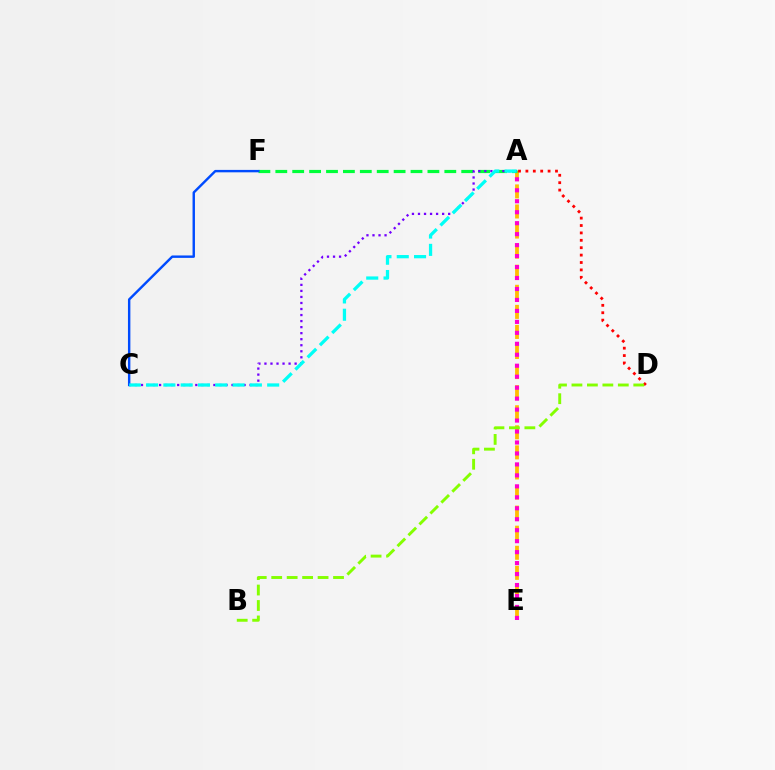{('A', 'E'): [{'color': '#ffbd00', 'line_style': 'dashed', 'thickness': 2.73}, {'color': '#ff00cf', 'line_style': 'dotted', 'thickness': 2.98}], ('A', 'D'): [{'color': '#ff0000', 'line_style': 'dotted', 'thickness': 2.01}], ('A', 'F'): [{'color': '#00ff39', 'line_style': 'dashed', 'thickness': 2.3}], ('C', 'F'): [{'color': '#004bff', 'line_style': 'solid', 'thickness': 1.74}], ('A', 'C'): [{'color': '#7200ff', 'line_style': 'dotted', 'thickness': 1.64}, {'color': '#00fff6', 'line_style': 'dashed', 'thickness': 2.35}], ('B', 'D'): [{'color': '#84ff00', 'line_style': 'dashed', 'thickness': 2.1}]}